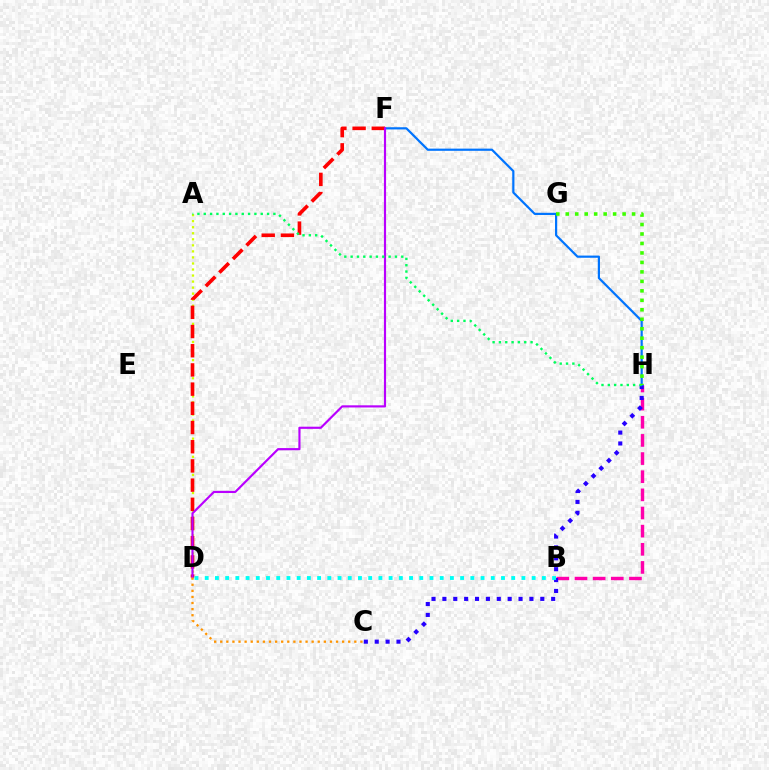{('B', 'H'): [{'color': '#ff00ac', 'line_style': 'dashed', 'thickness': 2.47}], ('C', 'H'): [{'color': '#2500ff', 'line_style': 'dotted', 'thickness': 2.96}], ('A', 'D'): [{'color': '#d1ff00', 'line_style': 'dotted', 'thickness': 1.64}], ('F', 'H'): [{'color': '#0074ff', 'line_style': 'solid', 'thickness': 1.58}], ('D', 'F'): [{'color': '#ff0000', 'line_style': 'dashed', 'thickness': 2.61}, {'color': '#b900ff', 'line_style': 'solid', 'thickness': 1.55}], ('A', 'H'): [{'color': '#00ff5c', 'line_style': 'dotted', 'thickness': 1.72}], ('G', 'H'): [{'color': '#3dff00', 'line_style': 'dotted', 'thickness': 2.57}], ('B', 'D'): [{'color': '#00fff6', 'line_style': 'dotted', 'thickness': 2.78}], ('C', 'D'): [{'color': '#ff9400', 'line_style': 'dotted', 'thickness': 1.66}]}